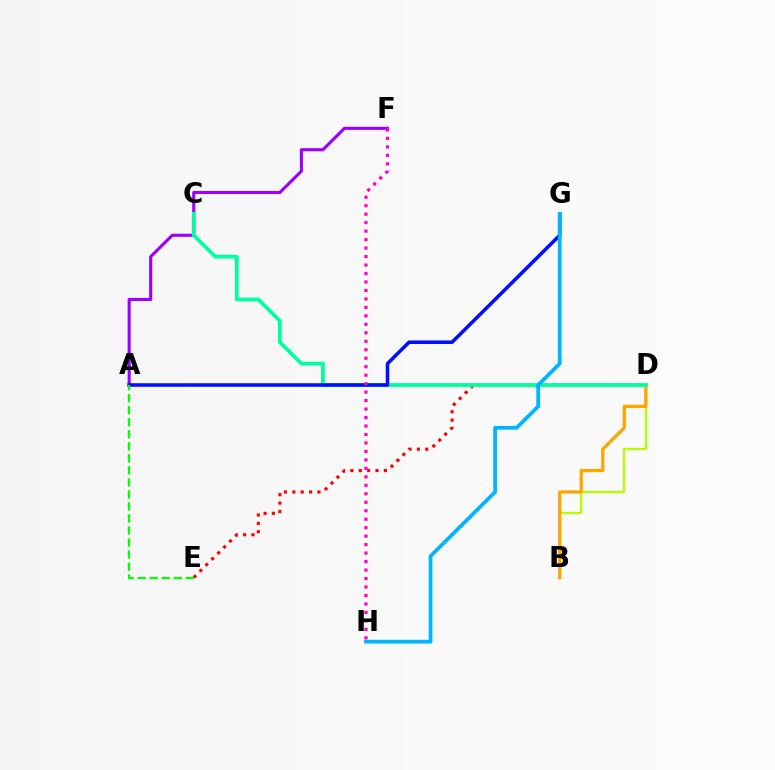{('B', 'D'): [{'color': '#b3ff00', 'line_style': 'solid', 'thickness': 1.69}, {'color': '#ffa500', 'line_style': 'solid', 'thickness': 2.36}], ('A', 'F'): [{'color': '#9b00ff', 'line_style': 'solid', 'thickness': 2.23}], ('D', 'E'): [{'color': '#ff0000', 'line_style': 'dotted', 'thickness': 2.27}], ('C', 'D'): [{'color': '#00ff9d', 'line_style': 'solid', 'thickness': 2.71}], ('A', 'G'): [{'color': '#0010ff', 'line_style': 'solid', 'thickness': 2.55}], ('G', 'H'): [{'color': '#00b5ff', 'line_style': 'solid', 'thickness': 2.71}], ('A', 'E'): [{'color': '#08ff00', 'line_style': 'dashed', 'thickness': 1.63}], ('F', 'H'): [{'color': '#ff00bd', 'line_style': 'dotted', 'thickness': 2.3}]}